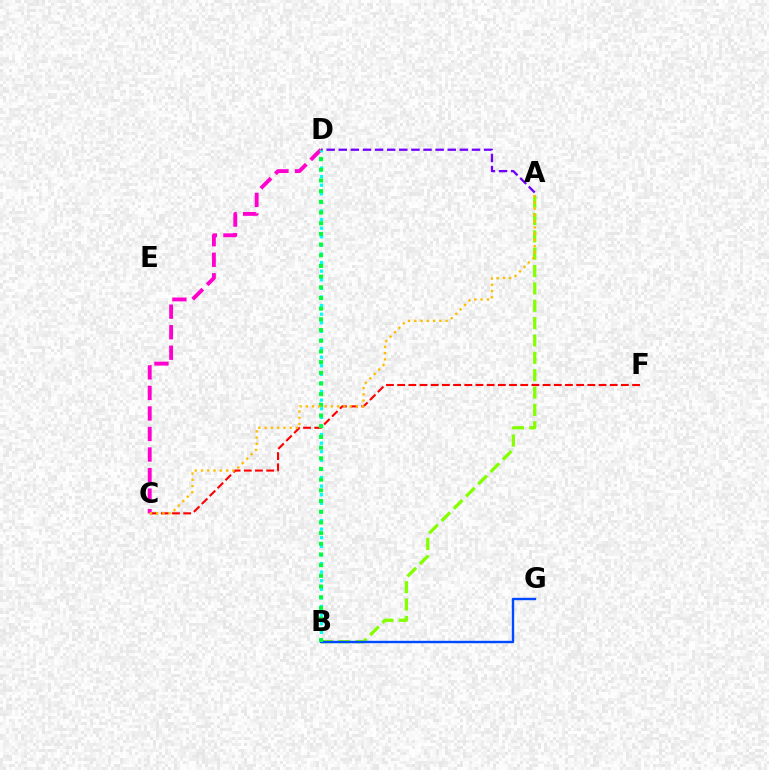{('A', 'B'): [{'color': '#84ff00', 'line_style': 'dashed', 'thickness': 2.36}], ('C', 'F'): [{'color': '#ff0000', 'line_style': 'dashed', 'thickness': 1.52}], ('A', 'D'): [{'color': '#7200ff', 'line_style': 'dashed', 'thickness': 1.65}], ('C', 'D'): [{'color': '#ff00cf', 'line_style': 'dashed', 'thickness': 2.79}], ('B', 'D'): [{'color': '#00fff6', 'line_style': 'dotted', 'thickness': 2.34}, {'color': '#00ff39', 'line_style': 'dotted', 'thickness': 2.9}], ('B', 'G'): [{'color': '#004bff', 'line_style': 'solid', 'thickness': 1.73}], ('A', 'C'): [{'color': '#ffbd00', 'line_style': 'dotted', 'thickness': 1.7}]}